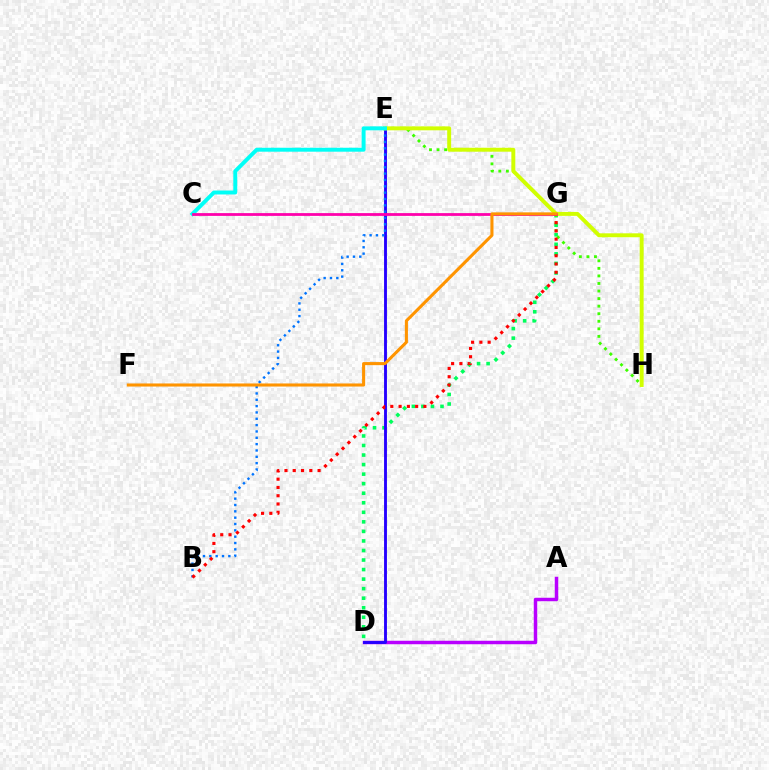{('A', 'D'): [{'color': '#b900ff', 'line_style': 'solid', 'thickness': 2.5}], ('D', 'G'): [{'color': '#00ff5c', 'line_style': 'dotted', 'thickness': 2.59}], ('D', 'E'): [{'color': '#2500ff', 'line_style': 'solid', 'thickness': 2.07}], ('E', 'H'): [{'color': '#3dff00', 'line_style': 'dotted', 'thickness': 2.05}, {'color': '#d1ff00', 'line_style': 'solid', 'thickness': 2.83}], ('B', 'E'): [{'color': '#0074ff', 'line_style': 'dotted', 'thickness': 1.72}], ('B', 'G'): [{'color': '#ff0000', 'line_style': 'dotted', 'thickness': 2.25}], ('C', 'E'): [{'color': '#00fff6', 'line_style': 'solid', 'thickness': 2.84}], ('C', 'G'): [{'color': '#ff00ac', 'line_style': 'solid', 'thickness': 2.0}], ('F', 'G'): [{'color': '#ff9400', 'line_style': 'solid', 'thickness': 2.22}]}